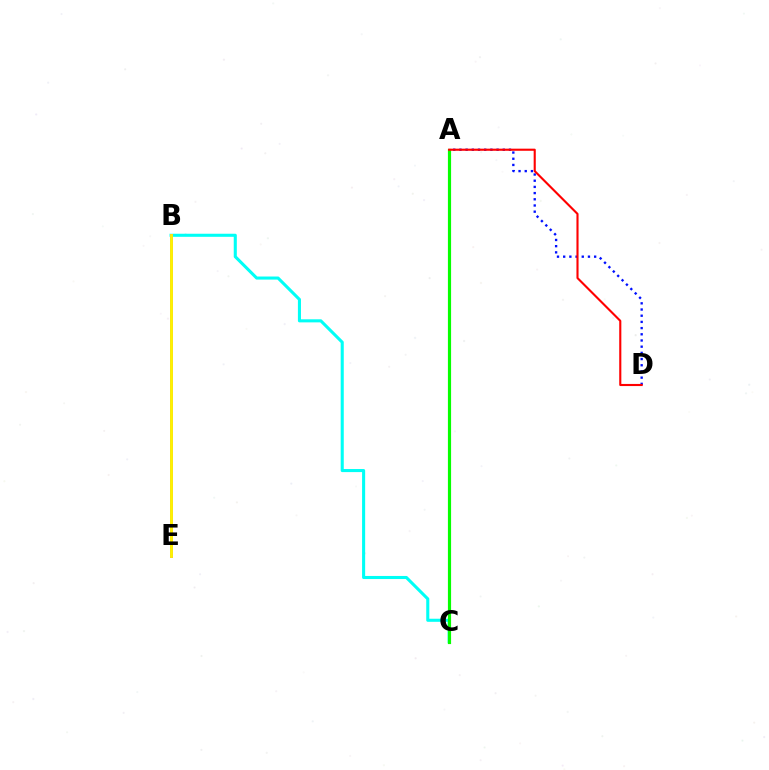{('B', 'C'): [{'color': '#00fff6', 'line_style': 'solid', 'thickness': 2.21}], ('B', 'E'): [{'color': '#ee00ff', 'line_style': 'solid', 'thickness': 2.09}, {'color': '#fcf500', 'line_style': 'solid', 'thickness': 2.07}], ('A', 'D'): [{'color': '#0010ff', 'line_style': 'dotted', 'thickness': 1.68}, {'color': '#ff0000', 'line_style': 'solid', 'thickness': 1.52}], ('A', 'C'): [{'color': '#08ff00', 'line_style': 'solid', 'thickness': 2.28}]}